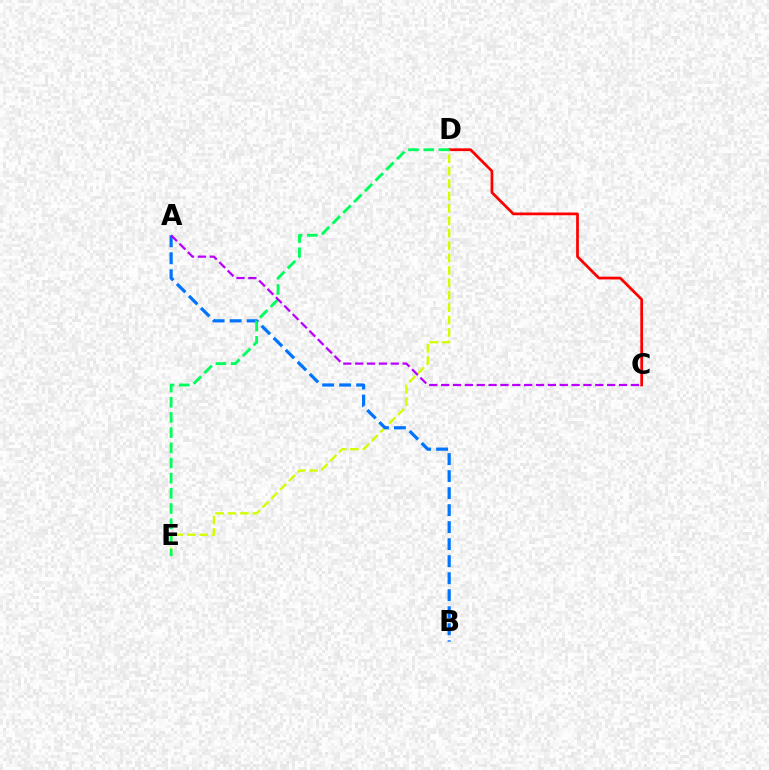{('C', 'D'): [{'color': '#ff0000', 'line_style': 'solid', 'thickness': 1.97}], ('D', 'E'): [{'color': '#d1ff00', 'line_style': 'dashed', 'thickness': 1.69}, {'color': '#00ff5c', 'line_style': 'dashed', 'thickness': 2.06}], ('A', 'B'): [{'color': '#0074ff', 'line_style': 'dashed', 'thickness': 2.31}], ('A', 'C'): [{'color': '#b900ff', 'line_style': 'dashed', 'thickness': 1.61}]}